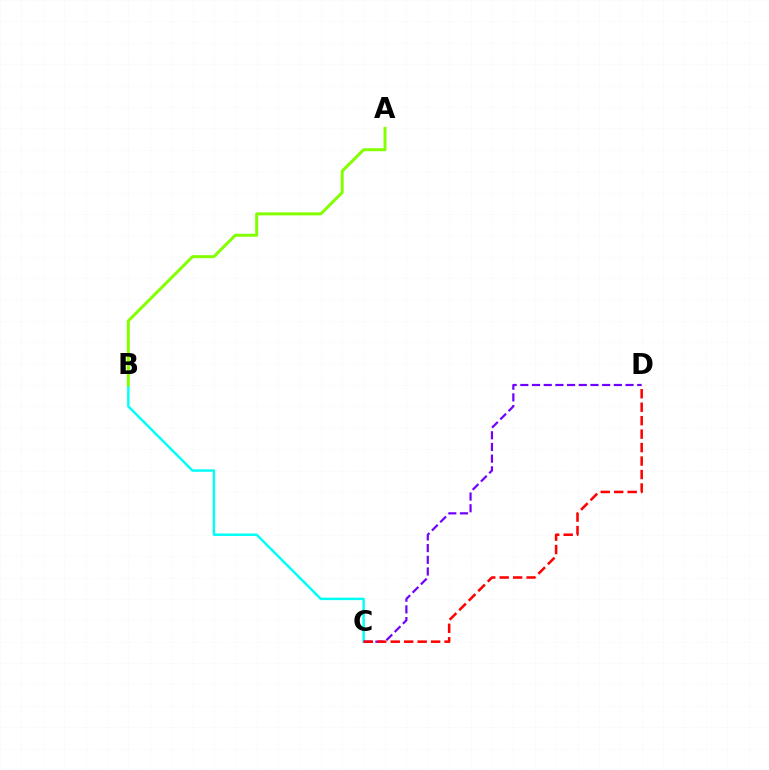{('B', 'C'): [{'color': '#00fff6', 'line_style': 'solid', 'thickness': 1.76}], ('C', 'D'): [{'color': '#7200ff', 'line_style': 'dashed', 'thickness': 1.59}, {'color': '#ff0000', 'line_style': 'dashed', 'thickness': 1.83}], ('A', 'B'): [{'color': '#84ff00', 'line_style': 'solid', 'thickness': 2.14}]}